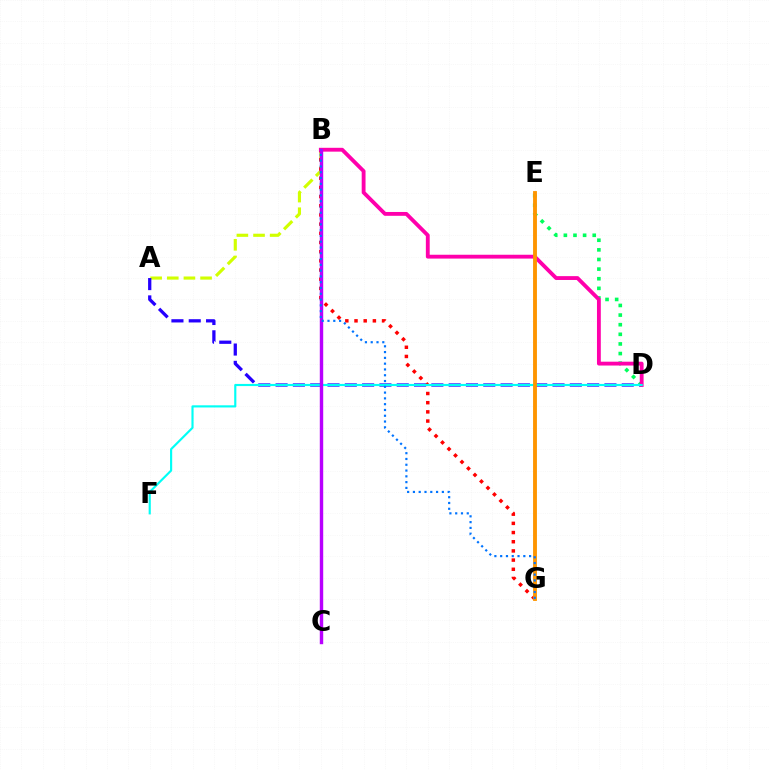{('A', 'B'): [{'color': '#d1ff00', 'line_style': 'dashed', 'thickness': 2.26}], ('E', 'G'): [{'color': '#3dff00', 'line_style': 'solid', 'thickness': 1.65}, {'color': '#ff9400', 'line_style': 'solid', 'thickness': 2.76}], ('A', 'D'): [{'color': '#2500ff', 'line_style': 'dashed', 'thickness': 2.35}], ('B', 'G'): [{'color': '#ff0000', 'line_style': 'dotted', 'thickness': 2.5}, {'color': '#0074ff', 'line_style': 'dotted', 'thickness': 1.57}], ('D', 'E'): [{'color': '#00ff5c', 'line_style': 'dotted', 'thickness': 2.61}], ('B', 'D'): [{'color': '#ff00ac', 'line_style': 'solid', 'thickness': 2.77}], ('D', 'F'): [{'color': '#00fff6', 'line_style': 'solid', 'thickness': 1.55}], ('B', 'C'): [{'color': '#b900ff', 'line_style': 'solid', 'thickness': 2.46}]}